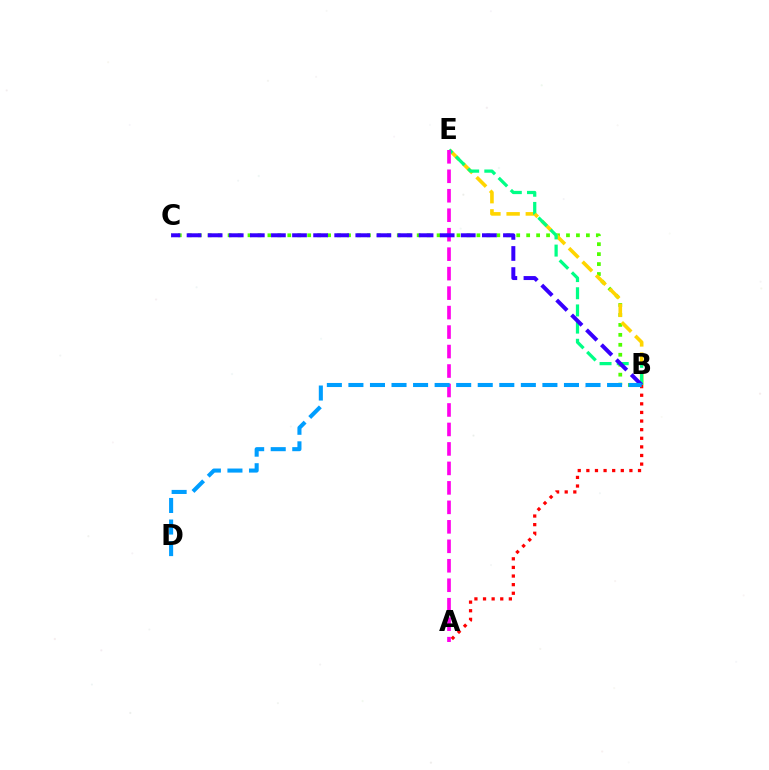{('B', 'C'): [{'color': '#4fff00', 'line_style': 'dotted', 'thickness': 2.7}, {'color': '#3700ff', 'line_style': 'dashed', 'thickness': 2.87}], ('B', 'E'): [{'color': '#ffd500', 'line_style': 'dashed', 'thickness': 2.61}, {'color': '#00ff86', 'line_style': 'dashed', 'thickness': 2.33}], ('A', 'B'): [{'color': '#ff0000', 'line_style': 'dotted', 'thickness': 2.34}], ('A', 'E'): [{'color': '#ff00ed', 'line_style': 'dashed', 'thickness': 2.65}], ('B', 'D'): [{'color': '#009eff', 'line_style': 'dashed', 'thickness': 2.93}]}